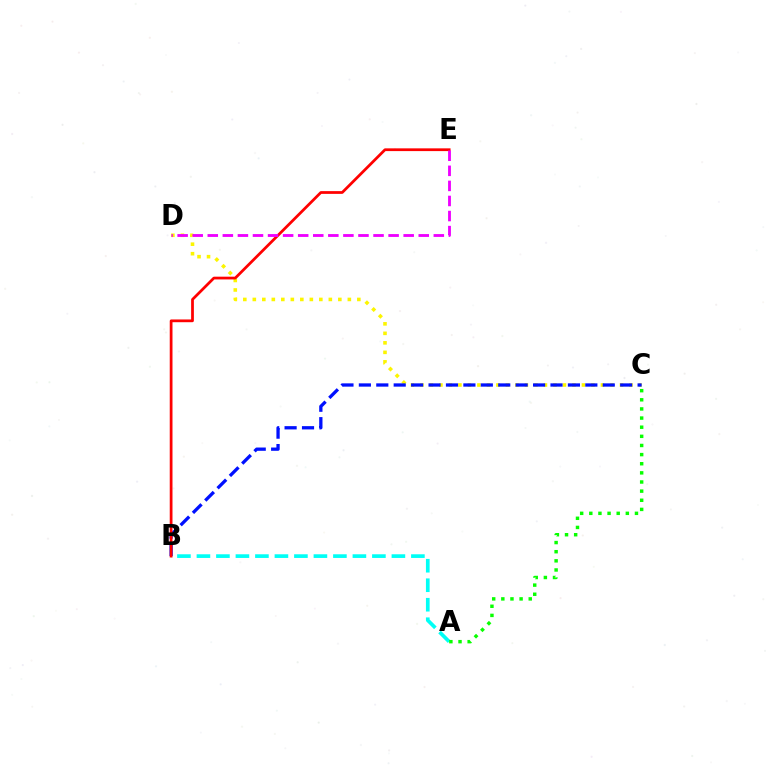{('A', 'B'): [{'color': '#00fff6', 'line_style': 'dashed', 'thickness': 2.65}], ('C', 'D'): [{'color': '#fcf500', 'line_style': 'dotted', 'thickness': 2.58}], ('B', 'C'): [{'color': '#0010ff', 'line_style': 'dashed', 'thickness': 2.37}], ('B', 'E'): [{'color': '#ff0000', 'line_style': 'solid', 'thickness': 1.98}], ('A', 'C'): [{'color': '#08ff00', 'line_style': 'dotted', 'thickness': 2.48}], ('D', 'E'): [{'color': '#ee00ff', 'line_style': 'dashed', 'thickness': 2.05}]}